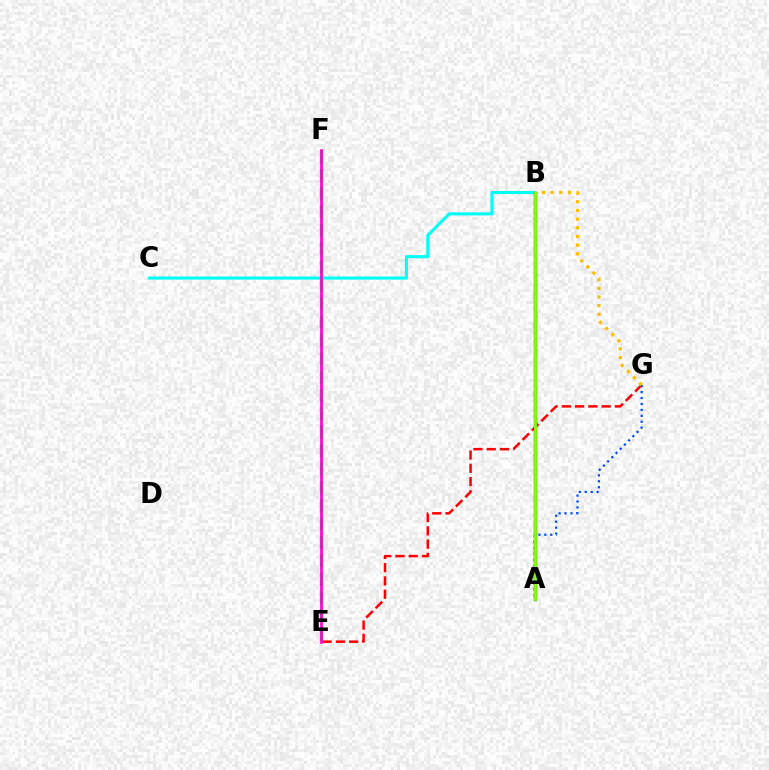{('B', 'C'): [{'color': '#00fff6', 'line_style': 'solid', 'thickness': 2.22}], ('A', 'B'): [{'color': '#7200ff', 'line_style': 'solid', 'thickness': 2.44}, {'color': '#84ff00', 'line_style': 'solid', 'thickness': 2.06}], ('E', 'F'): [{'color': '#00ff39', 'line_style': 'dashed', 'thickness': 2.49}, {'color': '#ff00cf', 'line_style': 'solid', 'thickness': 1.93}], ('E', 'G'): [{'color': '#ff0000', 'line_style': 'dashed', 'thickness': 1.8}], ('A', 'G'): [{'color': '#004bff', 'line_style': 'dotted', 'thickness': 1.61}], ('B', 'G'): [{'color': '#ffbd00', 'line_style': 'dotted', 'thickness': 2.36}]}